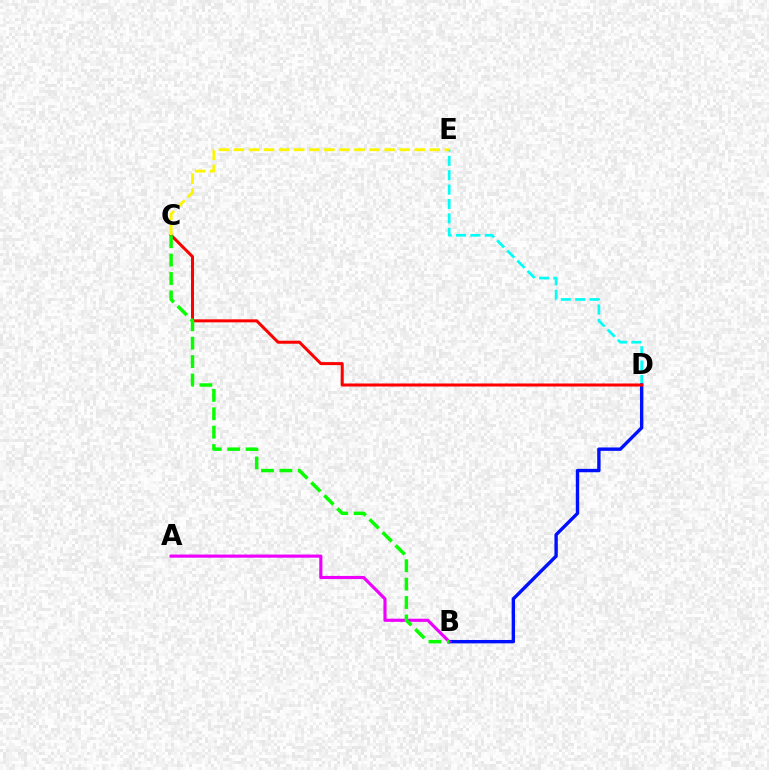{('D', 'E'): [{'color': '#00fff6', 'line_style': 'dashed', 'thickness': 1.95}], ('B', 'D'): [{'color': '#0010ff', 'line_style': 'solid', 'thickness': 2.44}], ('C', 'D'): [{'color': '#ff0000', 'line_style': 'solid', 'thickness': 2.17}], ('C', 'E'): [{'color': '#fcf500', 'line_style': 'dashed', 'thickness': 2.05}], ('A', 'B'): [{'color': '#ee00ff', 'line_style': 'solid', 'thickness': 2.27}], ('B', 'C'): [{'color': '#08ff00', 'line_style': 'dashed', 'thickness': 2.5}]}